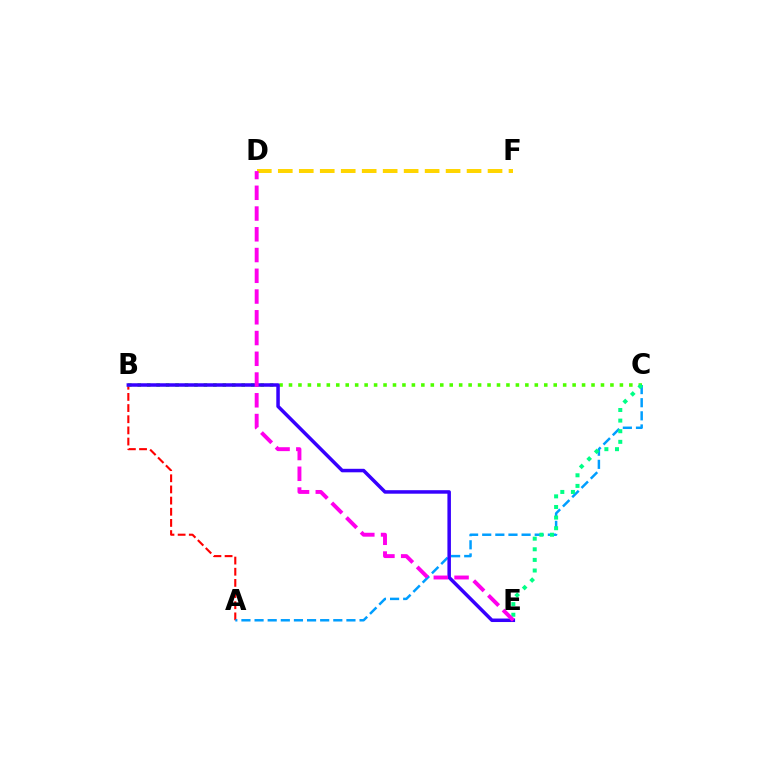{('A', 'B'): [{'color': '#ff0000', 'line_style': 'dashed', 'thickness': 1.52}], ('A', 'C'): [{'color': '#009eff', 'line_style': 'dashed', 'thickness': 1.78}], ('B', 'C'): [{'color': '#4fff00', 'line_style': 'dotted', 'thickness': 2.57}], ('B', 'E'): [{'color': '#3700ff', 'line_style': 'solid', 'thickness': 2.52}], ('D', 'F'): [{'color': '#ffd500', 'line_style': 'dashed', 'thickness': 2.85}], ('C', 'E'): [{'color': '#00ff86', 'line_style': 'dotted', 'thickness': 2.88}], ('D', 'E'): [{'color': '#ff00ed', 'line_style': 'dashed', 'thickness': 2.82}]}